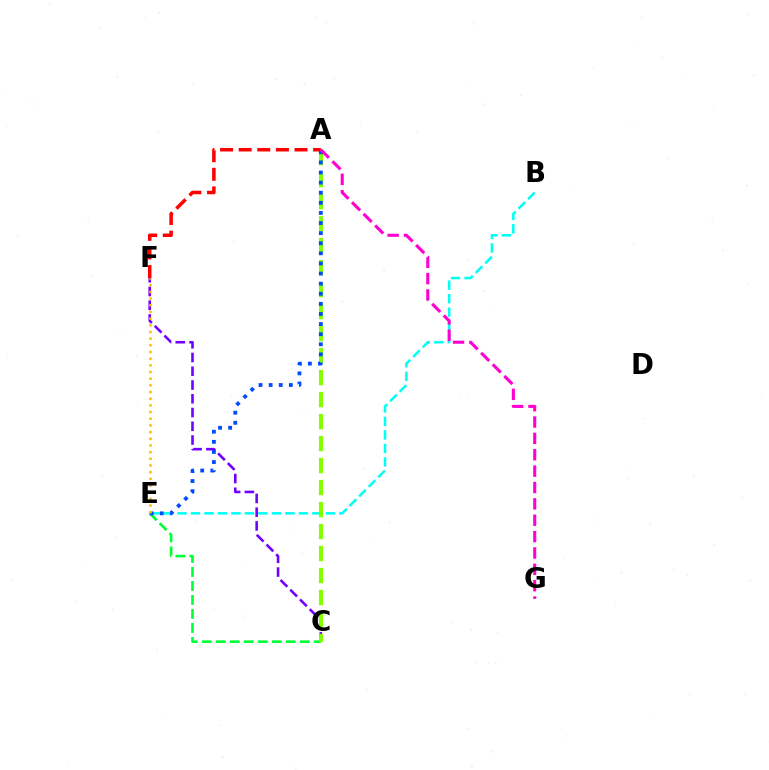{('C', 'E'): [{'color': '#00ff39', 'line_style': 'dashed', 'thickness': 1.9}], ('C', 'F'): [{'color': '#7200ff', 'line_style': 'dashed', 'thickness': 1.87}], ('B', 'E'): [{'color': '#00fff6', 'line_style': 'dashed', 'thickness': 1.83}], ('A', 'C'): [{'color': '#84ff00', 'line_style': 'dashed', 'thickness': 2.99}], ('A', 'F'): [{'color': '#ff0000', 'line_style': 'dashed', 'thickness': 2.53}], ('A', 'E'): [{'color': '#004bff', 'line_style': 'dotted', 'thickness': 2.75}], ('A', 'G'): [{'color': '#ff00cf', 'line_style': 'dashed', 'thickness': 2.22}], ('E', 'F'): [{'color': '#ffbd00', 'line_style': 'dotted', 'thickness': 1.81}]}